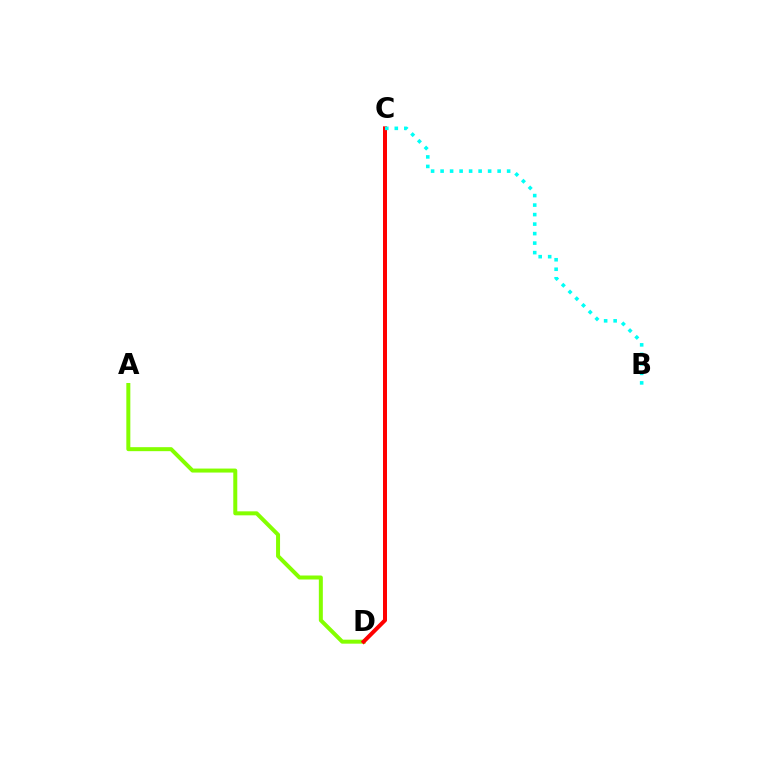{('A', 'D'): [{'color': '#84ff00', 'line_style': 'solid', 'thickness': 2.88}], ('C', 'D'): [{'color': '#7200ff', 'line_style': 'dashed', 'thickness': 1.91}, {'color': '#ff0000', 'line_style': 'solid', 'thickness': 2.87}], ('B', 'C'): [{'color': '#00fff6', 'line_style': 'dotted', 'thickness': 2.58}]}